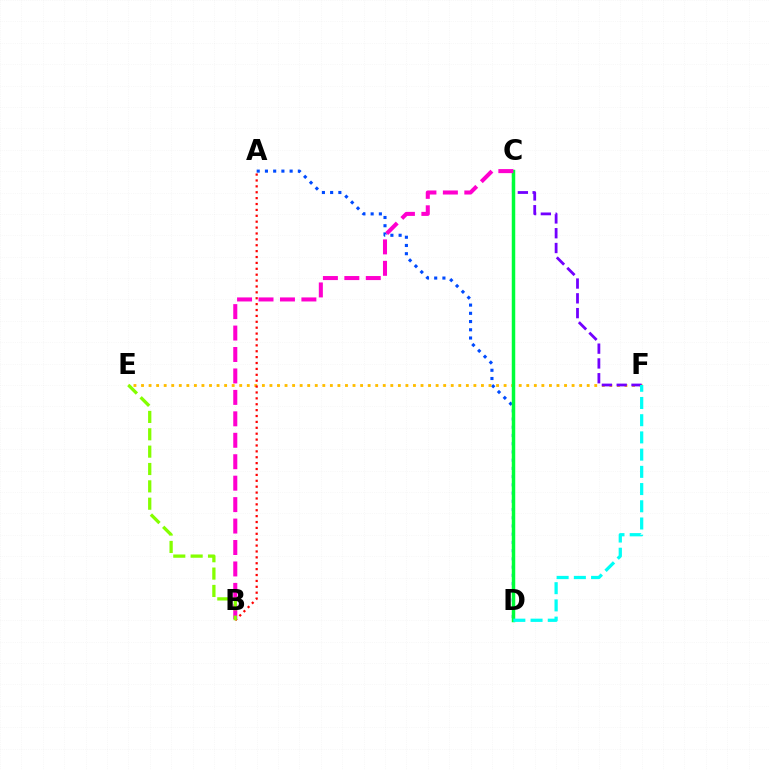{('A', 'D'): [{'color': '#004bff', 'line_style': 'dotted', 'thickness': 2.24}], ('E', 'F'): [{'color': '#ffbd00', 'line_style': 'dotted', 'thickness': 2.05}], ('C', 'F'): [{'color': '#7200ff', 'line_style': 'dashed', 'thickness': 2.01}], ('C', 'D'): [{'color': '#00ff39', 'line_style': 'solid', 'thickness': 2.5}], ('B', 'C'): [{'color': '#ff00cf', 'line_style': 'dashed', 'thickness': 2.91}], ('A', 'B'): [{'color': '#ff0000', 'line_style': 'dotted', 'thickness': 1.6}], ('B', 'E'): [{'color': '#84ff00', 'line_style': 'dashed', 'thickness': 2.36}], ('D', 'F'): [{'color': '#00fff6', 'line_style': 'dashed', 'thickness': 2.34}]}